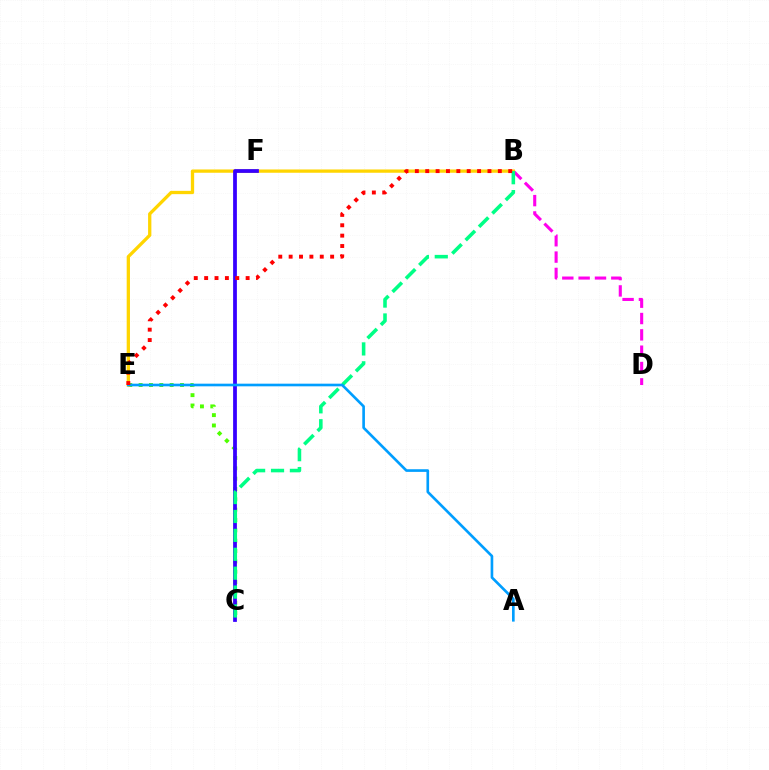{('B', 'D'): [{'color': '#ff00ed', 'line_style': 'dashed', 'thickness': 2.22}], ('C', 'E'): [{'color': '#4fff00', 'line_style': 'dotted', 'thickness': 2.81}], ('B', 'E'): [{'color': '#ffd500', 'line_style': 'solid', 'thickness': 2.37}, {'color': '#ff0000', 'line_style': 'dotted', 'thickness': 2.82}], ('C', 'F'): [{'color': '#3700ff', 'line_style': 'solid', 'thickness': 2.71}], ('B', 'C'): [{'color': '#00ff86', 'line_style': 'dashed', 'thickness': 2.57}], ('A', 'E'): [{'color': '#009eff', 'line_style': 'solid', 'thickness': 1.91}]}